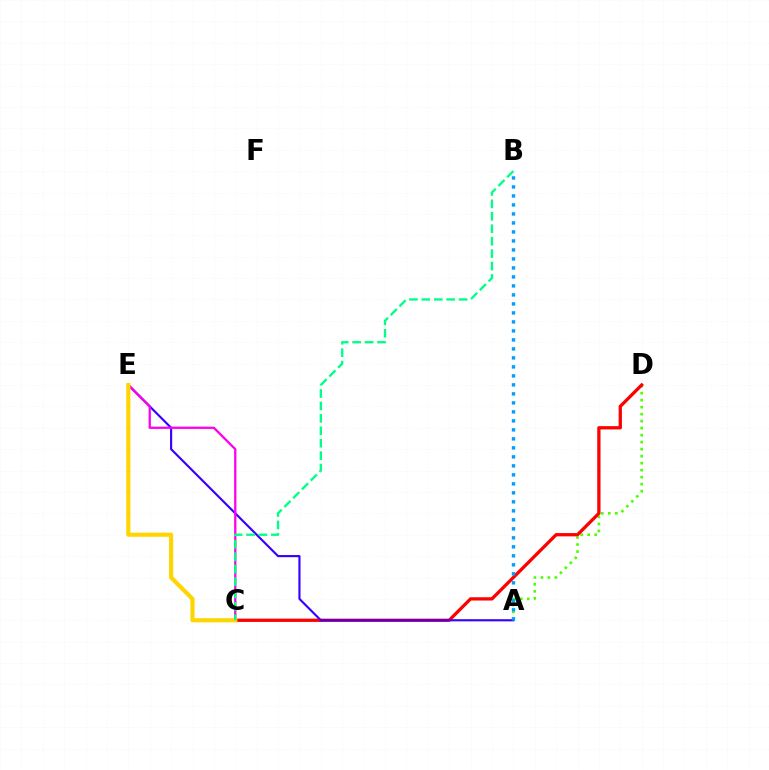{('A', 'D'): [{'color': '#4fff00', 'line_style': 'dotted', 'thickness': 1.9}], ('C', 'D'): [{'color': '#ff0000', 'line_style': 'solid', 'thickness': 2.36}], ('A', 'E'): [{'color': '#3700ff', 'line_style': 'solid', 'thickness': 1.55}], ('C', 'E'): [{'color': '#ff00ed', 'line_style': 'solid', 'thickness': 1.64}, {'color': '#ffd500', 'line_style': 'solid', 'thickness': 2.97}], ('B', 'C'): [{'color': '#00ff86', 'line_style': 'dashed', 'thickness': 1.69}], ('A', 'B'): [{'color': '#009eff', 'line_style': 'dotted', 'thickness': 2.44}]}